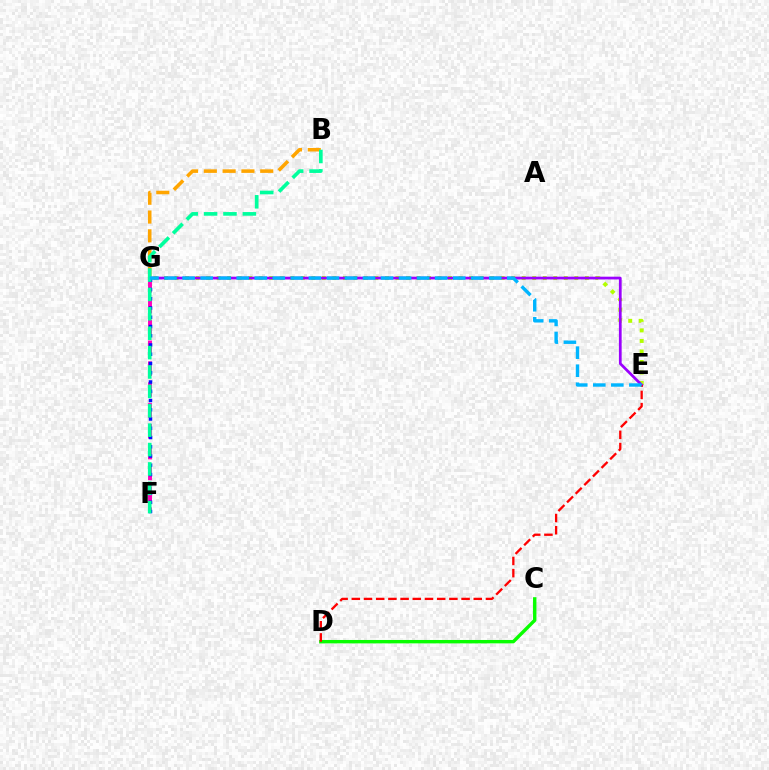{('B', 'G'): [{'color': '#ffa500', 'line_style': 'dashed', 'thickness': 2.55}], ('E', 'G'): [{'color': '#b3ff00', 'line_style': 'dotted', 'thickness': 2.86}, {'color': '#9b00ff', 'line_style': 'solid', 'thickness': 1.98}, {'color': '#00b5ff', 'line_style': 'dashed', 'thickness': 2.45}], ('C', 'D'): [{'color': '#08ff00', 'line_style': 'solid', 'thickness': 2.44}], ('F', 'G'): [{'color': '#ff00bd', 'line_style': 'dashed', 'thickness': 2.83}, {'color': '#0010ff', 'line_style': 'dotted', 'thickness': 2.51}], ('D', 'E'): [{'color': '#ff0000', 'line_style': 'dashed', 'thickness': 1.66}], ('B', 'F'): [{'color': '#00ff9d', 'line_style': 'dashed', 'thickness': 2.63}]}